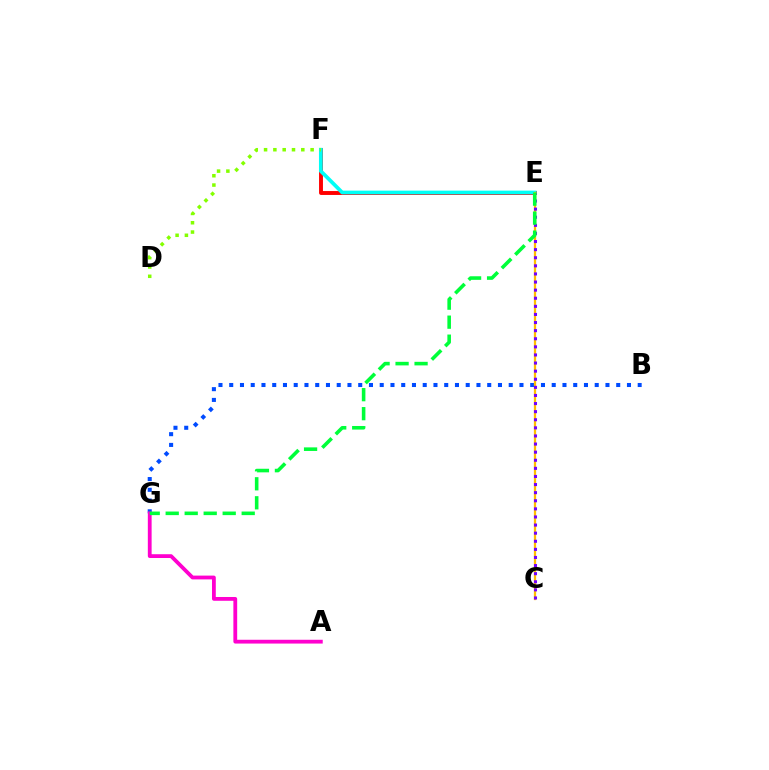{('B', 'G'): [{'color': '#004bff', 'line_style': 'dotted', 'thickness': 2.92}], ('E', 'F'): [{'color': '#ff0000', 'line_style': 'solid', 'thickness': 2.81}, {'color': '#00fff6', 'line_style': 'solid', 'thickness': 2.69}], ('A', 'G'): [{'color': '#ff00cf', 'line_style': 'solid', 'thickness': 2.73}], ('D', 'F'): [{'color': '#84ff00', 'line_style': 'dotted', 'thickness': 2.53}], ('C', 'E'): [{'color': '#ffbd00', 'line_style': 'solid', 'thickness': 1.62}, {'color': '#7200ff', 'line_style': 'dotted', 'thickness': 2.2}], ('E', 'G'): [{'color': '#00ff39', 'line_style': 'dashed', 'thickness': 2.58}]}